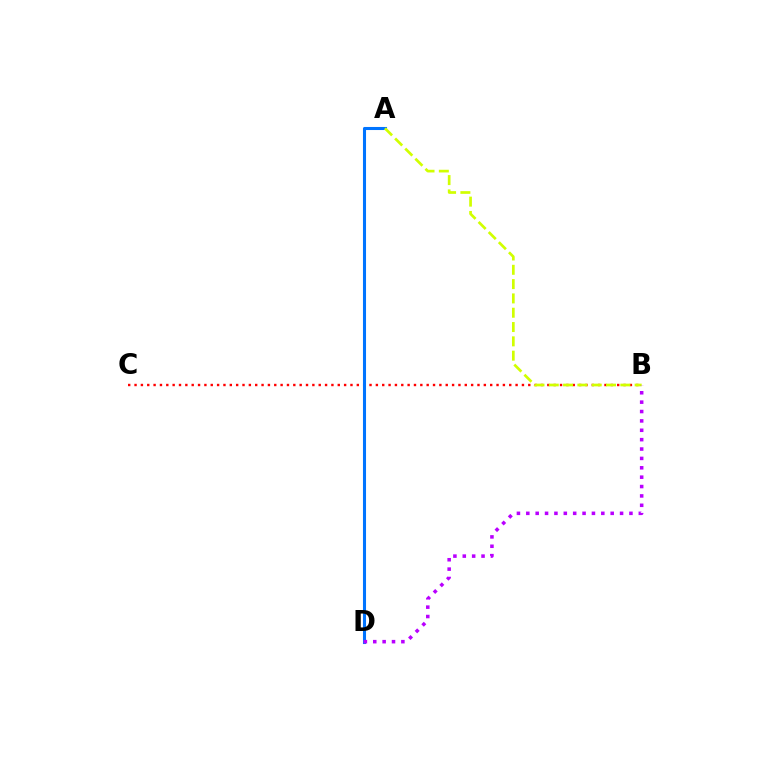{('A', 'D'): [{'color': '#00ff5c', 'line_style': 'dotted', 'thickness': 2.12}, {'color': '#0074ff', 'line_style': 'solid', 'thickness': 2.21}], ('B', 'C'): [{'color': '#ff0000', 'line_style': 'dotted', 'thickness': 1.73}], ('A', 'B'): [{'color': '#d1ff00', 'line_style': 'dashed', 'thickness': 1.94}], ('B', 'D'): [{'color': '#b900ff', 'line_style': 'dotted', 'thickness': 2.55}]}